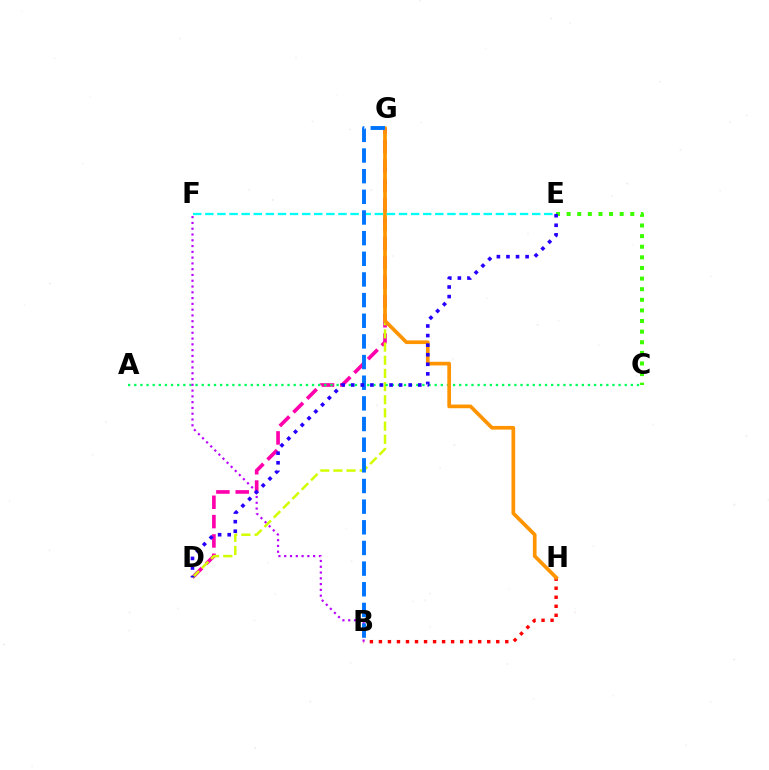{('B', 'H'): [{'color': '#ff0000', 'line_style': 'dotted', 'thickness': 2.45}], ('D', 'G'): [{'color': '#ff00ac', 'line_style': 'dashed', 'thickness': 2.63}, {'color': '#d1ff00', 'line_style': 'dashed', 'thickness': 1.79}], ('A', 'C'): [{'color': '#00ff5c', 'line_style': 'dotted', 'thickness': 1.67}], ('B', 'F'): [{'color': '#b900ff', 'line_style': 'dotted', 'thickness': 1.57}], ('G', 'H'): [{'color': '#ff9400', 'line_style': 'solid', 'thickness': 2.65}], ('C', 'E'): [{'color': '#3dff00', 'line_style': 'dotted', 'thickness': 2.88}], ('E', 'F'): [{'color': '#00fff6', 'line_style': 'dashed', 'thickness': 1.64}], ('B', 'G'): [{'color': '#0074ff', 'line_style': 'dashed', 'thickness': 2.81}], ('D', 'E'): [{'color': '#2500ff', 'line_style': 'dotted', 'thickness': 2.6}]}